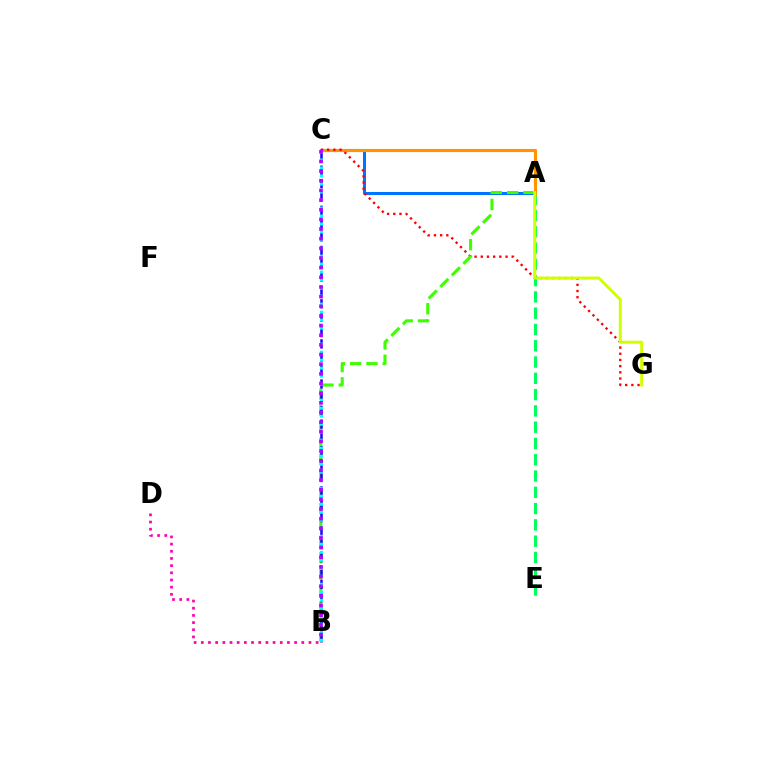{('B', 'D'): [{'color': '#ff00ac', 'line_style': 'dotted', 'thickness': 1.95}], ('A', 'C'): [{'color': '#0074ff', 'line_style': 'solid', 'thickness': 2.18}, {'color': '#ff9400', 'line_style': 'solid', 'thickness': 2.25}], ('A', 'E'): [{'color': '#00ff5c', 'line_style': 'dashed', 'thickness': 2.21}], ('C', 'G'): [{'color': '#ff0000', 'line_style': 'dotted', 'thickness': 1.68}], ('A', 'B'): [{'color': '#3dff00', 'line_style': 'dashed', 'thickness': 2.22}], ('B', 'C'): [{'color': '#2500ff', 'line_style': 'dashed', 'thickness': 1.81}, {'color': '#00fff6', 'line_style': 'dotted', 'thickness': 2.18}, {'color': '#b900ff', 'line_style': 'dotted', 'thickness': 2.62}], ('A', 'G'): [{'color': '#d1ff00', 'line_style': 'solid', 'thickness': 2.14}]}